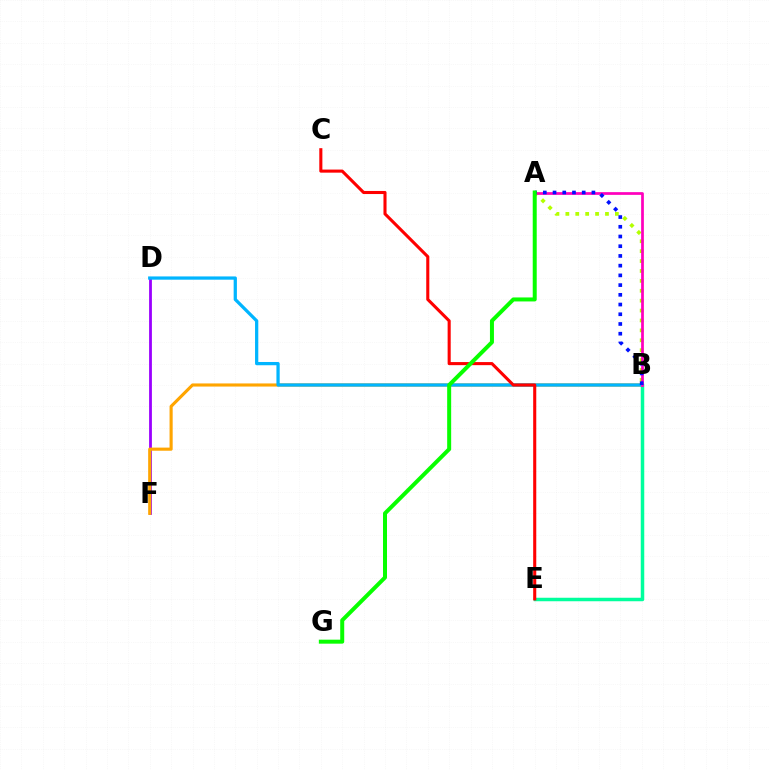{('D', 'F'): [{'color': '#9b00ff', 'line_style': 'solid', 'thickness': 2.01}], ('B', 'E'): [{'color': '#00ff9d', 'line_style': 'solid', 'thickness': 2.51}], ('B', 'F'): [{'color': '#ffa500', 'line_style': 'solid', 'thickness': 2.25}], ('A', 'B'): [{'color': '#b3ff00', 'line_style': 'dotted', 'thickness': 2.69}, {'color': '#ff00bd', 'line_style': 'solid', 'thickness': 1.96}, {'color': '#0010ff', 'line_style': 'dotted', 'thickness': 2.64}], ('B', 'D'): [{'color': '#00b5ff', 'line_style': 'solid', 'thickness': 2.34}], ('C', 'E'): [{'color': '#ff0000', 'line_style': 'solid', 'thickness': 2.22}], ('A', 'G'): [{'color': '#08ff00', 'line_style': 'solid', 'thickness': 2.88}]}